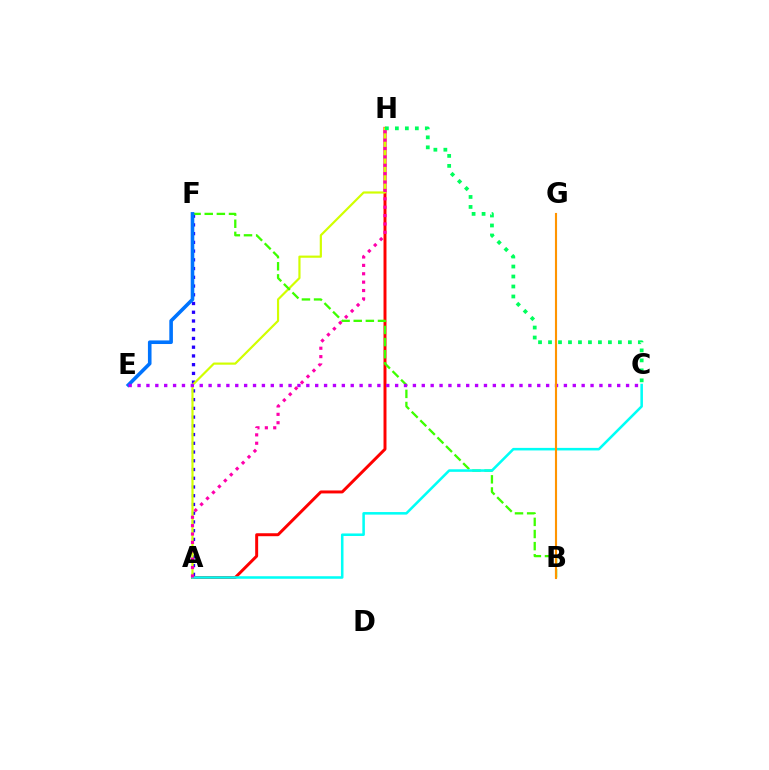{('A', 'F'): [{'color': '#2500ff', 'line_style': 'dotted', 'thickness': 2.37}], ('A', 'H'): [{'color': '#ff0000', 'line_style': 'solid', 'thickness': 2.13}, {'color': '#d1ff00', 'line_style': 'solid', 'thickness': 1.57}, {'color': '#ff00ac', 'line_style': 'dotted', 'thickness': 2.28}], ('B', 'F'): [{'color': '#3dff00', 'line_style': 'dashed', 'thickness': 1.65}], ('E', 'F'): [{'color': '#0074ff', 'line_style': 'solid', 'thickness': 2.59}], ('A', 'C'): [{'color': '#00fff6', 'line_style': 'solid', 'thickness': 1.84}], ('C', 'E'): [{'color': '#b900ff', 'line_style': 'dotted', 'thickness': 2.41}], ('C', 'H'): [{'color': '#00ff5c', 'line_style': 'dotted', 'thickness': 2.71}], ('B', 'G'): [{'color': '#ff9400', 'line_style': 'solid', 'thickness': 1.53}]}